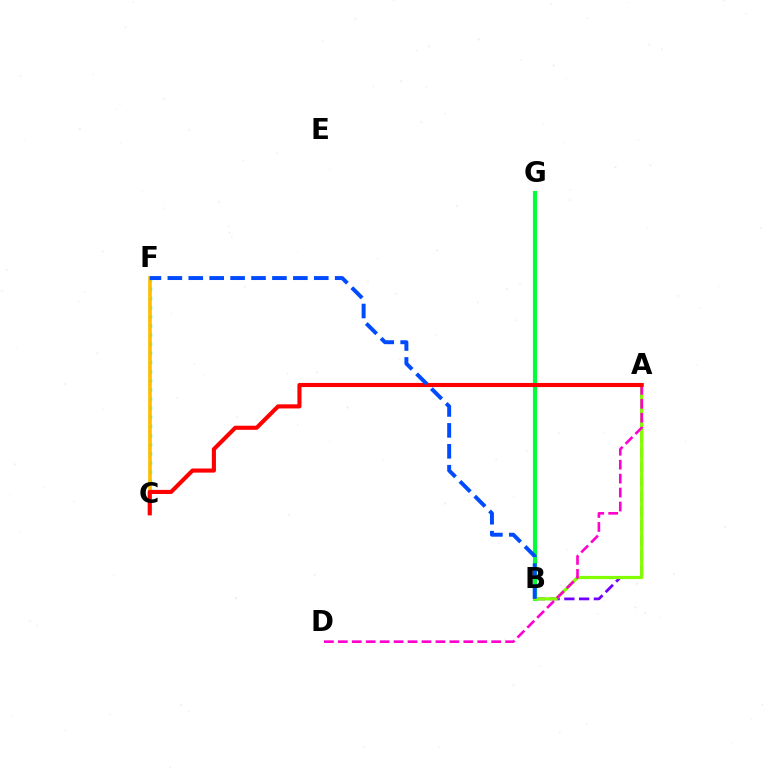{('A', 'B'): [{'color': '#7200ff', 'line_style': 'dashed', 'thickness': 2.0}, {'color': '#84ff00', 'line_style': 'solid', 'thickness': 2.3}], ('C', 'F'): [{'color': '#00fff6', 'line_style': 'dotted', 'thickness': 2.48}, {'color': '#ffbd00', 'line_style': 'solid', 'thickness': 2.63}], ('B', 'G'): [{'color': '#00ff39', 'line_style': 'solid', 'thickness': 2.98}], ('A', 'D'): [{'color': '#ff00cf', 'line_style': 'dashed', 'thickness': 1.89}], ('A', 'C'): [{'color': '#ff0000', 'line_style': 'solid', 'thickness': 2.96}], ('B', 'F'): [{'color': '#004bff', 'line_style': 'dashed', 'thickness': 2.84}]}